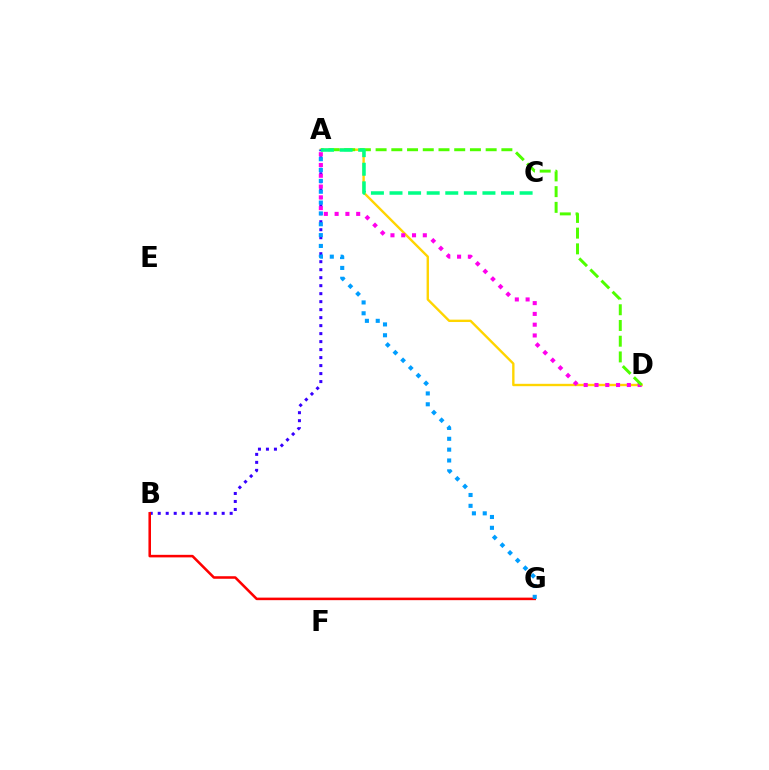{('A', 'D'): [{'color': '#ffd500', 'line_style': 'solid', 'thickness': 1.71}, {'color': '#ff00ed', 'line_style': 'dotted', 'thickness': 2.93}, {'color': '#4fff00', 'line_style': 'dashed', 'thickness': 2.14}], ('A', 'B'): [{'color': '#3700ff', 'line_style': 'dotted', 'thickness': 2.17}], ('B', 'G'): [{'color': '#ff0000', 'line_style': 'solid', 'thickness': 1.84}], ('A', 'C'): [{'color': '#00ff86', 'line_style': 'dashed', 'thickness': 2.52}], ('A', 'G'): [{'color': '#009eff', 'line_style': 'dotted', 'thickness': 2.95}]}